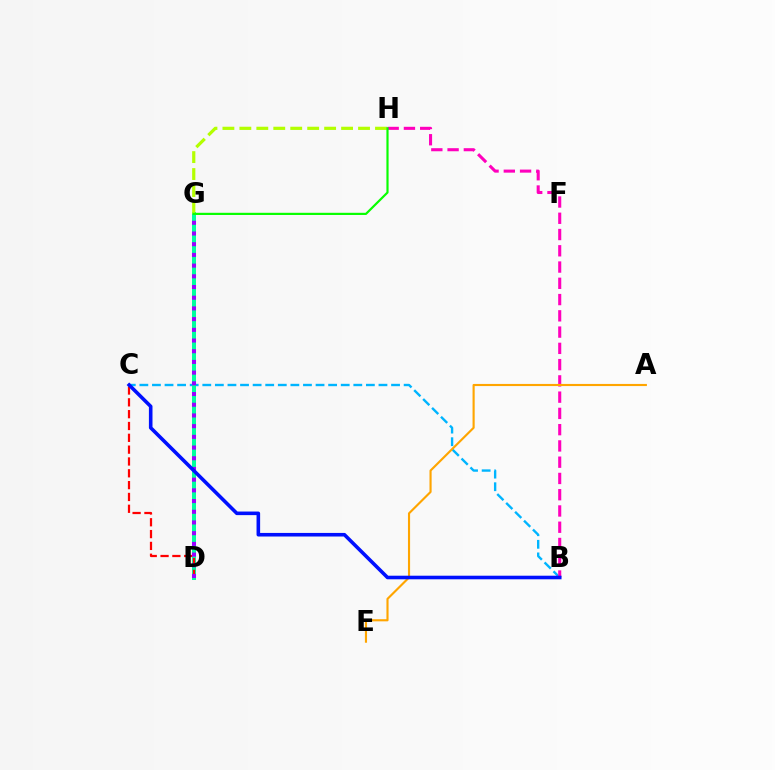{('B', 'C'): [{'color': '#00b5ff', 'line_style': 'dashed', 'thickness': 1.71}, {'color': '#0010ff', 'line_style': 'solid', 'thickness': 2.58}], ('D', 'G'): [{'color': '#00ff9d', 'line_style': 'solid', 'thickness': 2.87}, {'color': '#9b00ff', 'line_style': 'dotted', 'thickness': 2.91}], ('G', 'H'): [{'color': '#b3ff00', 'line_style': 'dashed', 'thickness': 2.3}, {'color': '#08ff00', 'line_style': 'solid', 'thickness': 1.57}], ('C', 'D'): [{'color': '#ff0000', 'line_style': 'dashed', 'thickness': 1.61}], ('B', 'H'): [{'color': '#ff00bd', 'line_style': 'dashed', 'thickness': 2.21}], ('A', 'E'): [{'color': '#ffa500', 'line_style': 'solid', 'thickness': 1.54}]}